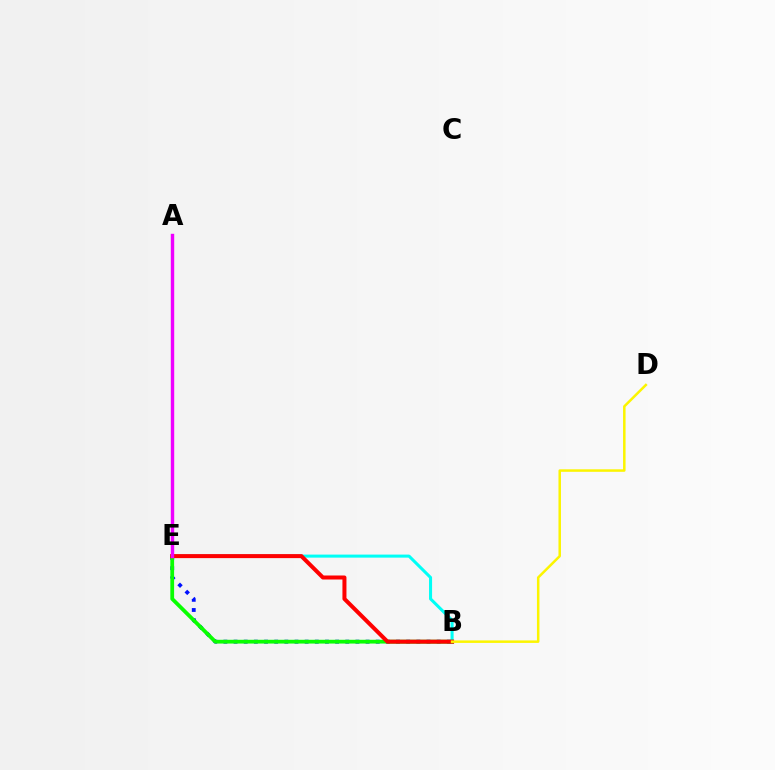{('B', 'E'): [{'color': '#00fff6', 'line_style': 'solid', 'thickness': 2.19}, {'color': '#0010ff', 'line_style': 'dotted', 'thickness': 2.76}, {'color': '#08ff00', 'line_style': 'solid', 'thickness': 2.72}, {'color': '#ff0000', 'line_style': 'solid', 'thickness': 2.89}], ('B', 'D'): [{'color': '#fcf500', 'line_style': 'solid', 'thickness': 1.8}], ('A', 'E'): [{'color': '#ee00ff', 'line_style': 'solid', 'thickness': 2.45}]}